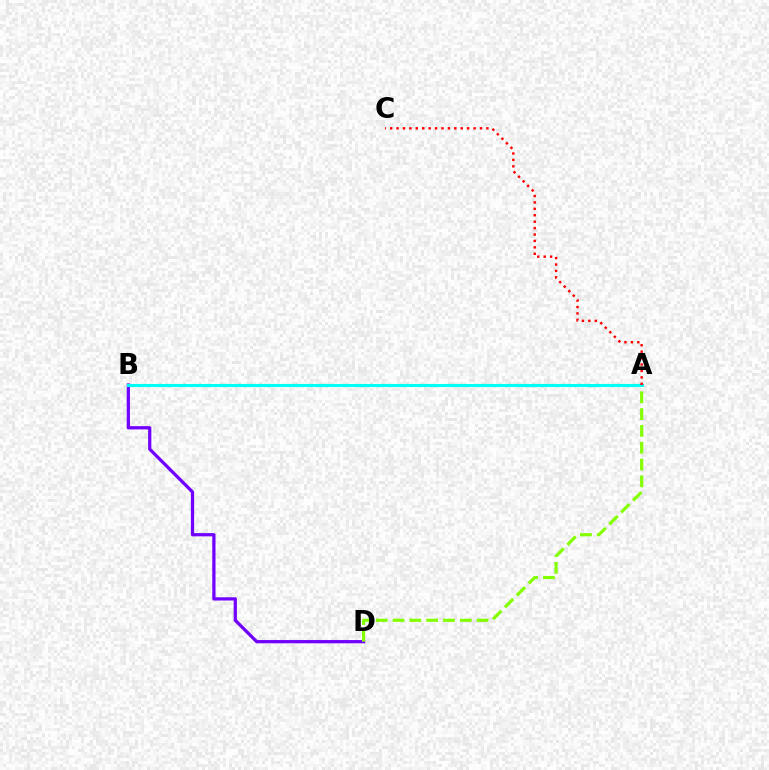{('B', 'D'): [{'color': '#7200ff', 'line_style': 'solid', 'thickness': 2.33}], ('A', 'D'): [{'color': '#84ff00', 'line_style': 'dashed', 'thickness': 2.28}], ('A', 'B'): [{'color': '#00fff6', 'line_style': 'solid', 'thickness': 2.24}], ('A', 'C'): [{'color': '#ff0000', 'line_style': 'dotted', 'thickness': 1.74}]}